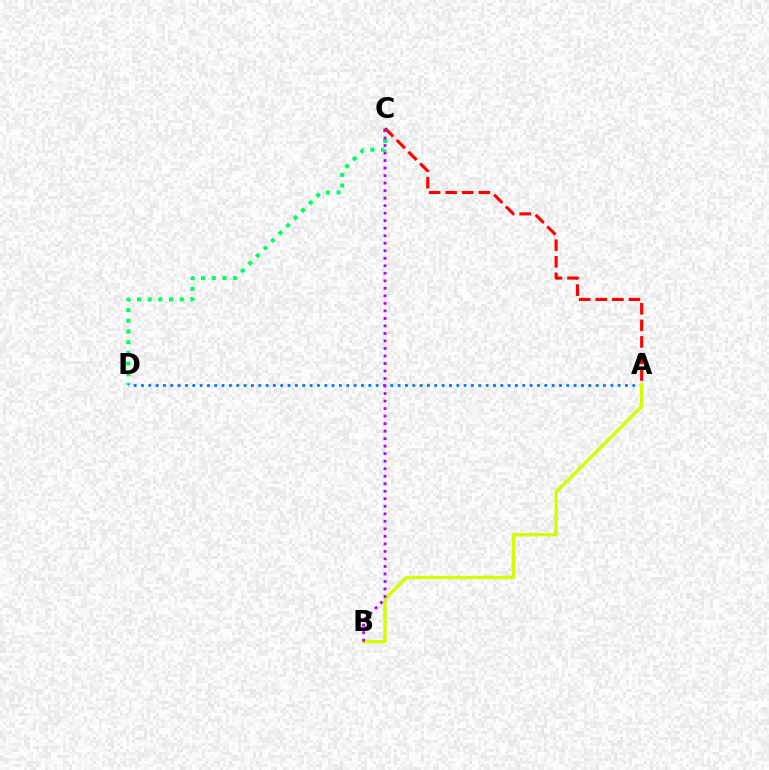{('C', 'D'): [{'color': '#00ff5c', 'line_style': 'dotted', 'thickness': 2.9}], ('A', 'D'): [{'color': '#0074ff', 'line_style': 'dotted', 'thickness': 1.99}], ('A', 'C'): [{'color': '#ff0000', 'line_style': 'dashed', 'thickness': 2.25}], ('A', 'B'): [{'color': '#d1ff00', 'line_style': 'solid', 'thickness': 2.41}], ('B', 'C'): [{'color': '#b900ff', 'line_style': 'dotted', 'thickness': 2.04}]}